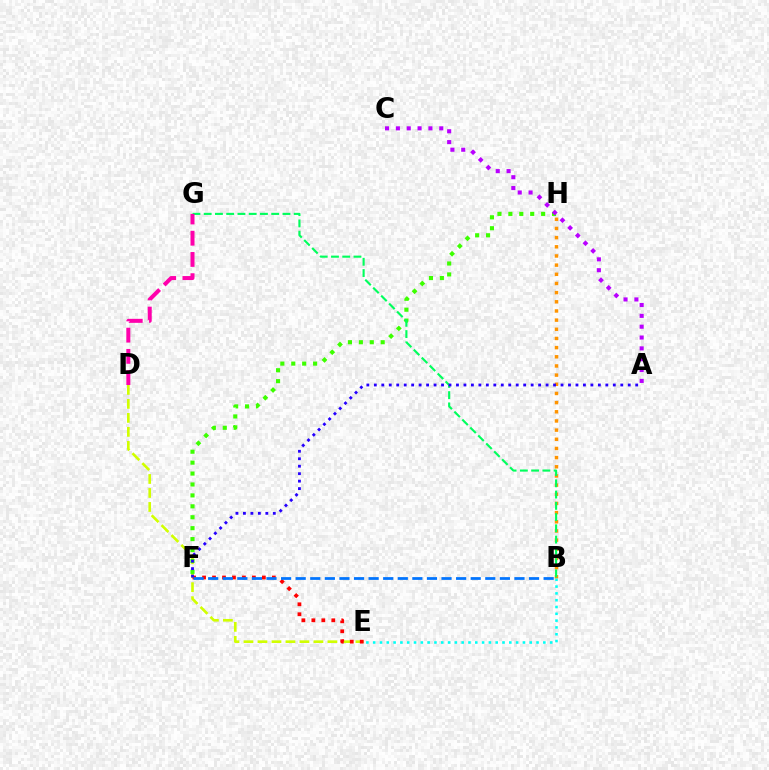{('D', 'E'): [{'color': '#d1ff00', 'line_style': 'dashed', 'thickness': 1.9}], ('B', 'H'): [{'color': '#ff9400', 'line_style': 'dotted', 'thickness': 2.49}], ('B', 'E'): [{'color': '#00fff6', 'line_style': 'dotted', 'thickness': 1.85}], ('F', 'H'): [{'color': '#3dff00', 'line_style': 'dotted', 'thickness': 2.97}], ('B', 'G'): [{'color': '#00ff5c', 'line_style': 'dashed', 'thickness': 1.53}], ('A', 'C'): [{'color': '#b900ff', 'line_style': 'dotted', 'thickness': 2.95}], ('D', 'G'): [{'color': '#ff00ac', 'line_style': 'dashed', 'thickness': 2.88}], ('E', 'F'): [{'color': '#ff0000', 'line_style': 'dotted', 'thickness': 2.71}], ('A', 'F'): [{'color': '#2500ff', 'line_style': 'dotted', 'thickness': 2.03}], ('B', 'F'): [{'color': '#0074ff', 'line_style': 'dashed', 'thickness': 1.98}]}